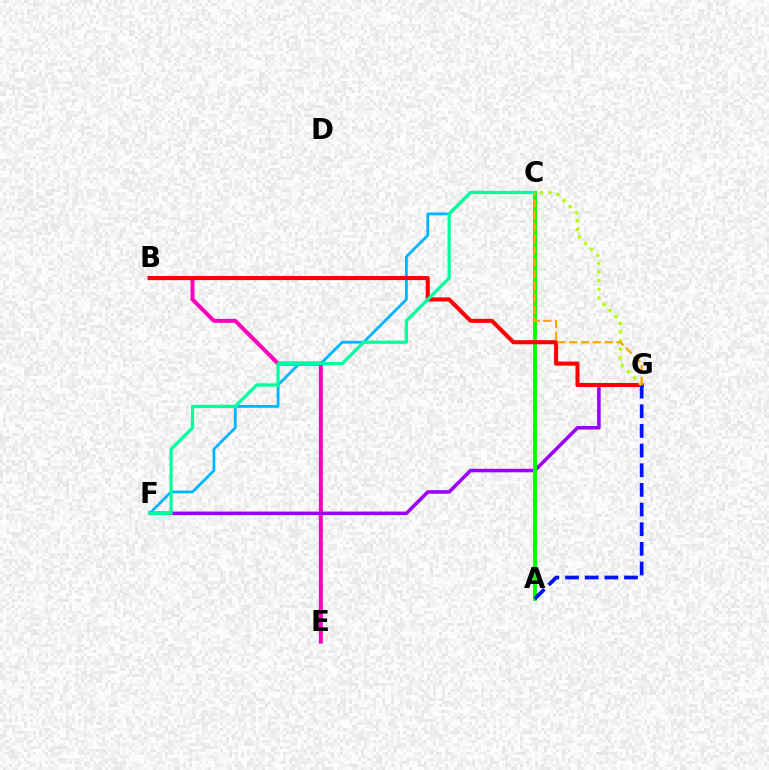{('B', 'E'): [{'color': '#ff00bd', 'line_style': 'solid', 'thickness': 2.86}], ('F', 'G'): [{'color': '#9b00ff', 'line_style': 'solid', 'thickness': 2.54}], ('C', 'F'): [{'color': '#00b5ff', 'line_style': 'solid', 'thickness': 2.0}, {'color': '#00ff9d', 'line_style': 'solid', 'thickness': 2.35}], ('A', 'C'): [{'color': '#08ff00', 'line_style': 'solid', 'thickness': 2.77}], ('B', 'G'): [{'color': '#ff0000', 'line_style': 'solid', 'thickness': 2.92}], ('A', 'G'): [{'color': '#0010ff', 'line_style': 'dashed', 'thickness': 2.67}], ('C', 'G'): [{'color': '#b3ff00', 'line_style': 'dotted', 'thickness': 2.34}, {'color': '#ffa500', 'line_style': 'dashed', 'thickness': 1.61}]}